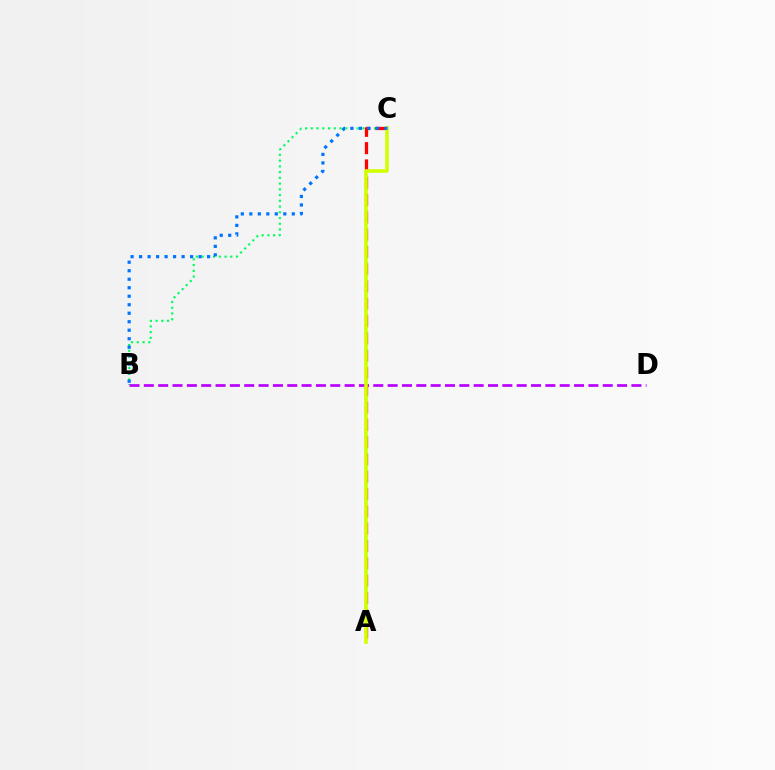{('B', 'C'): [{'color': '#00ff5c', 'line_style': 'dotted', 'thickness': 1.56}, {'color': '#0074ff', 'line_style': 'dotted', 'thickness': 2.31}], ('B', 'D'): [{'color': '#b900ff', 'line_style': 'dashed', 'thickness': 1.95}], ('A', 'C'): [{'color': '#ff0000', 'line_style': 'dashed', 'thickness': 2.35}, {'color': '#d1ff00', 'line_style': 'solid', 'thickness': 2.6}]}